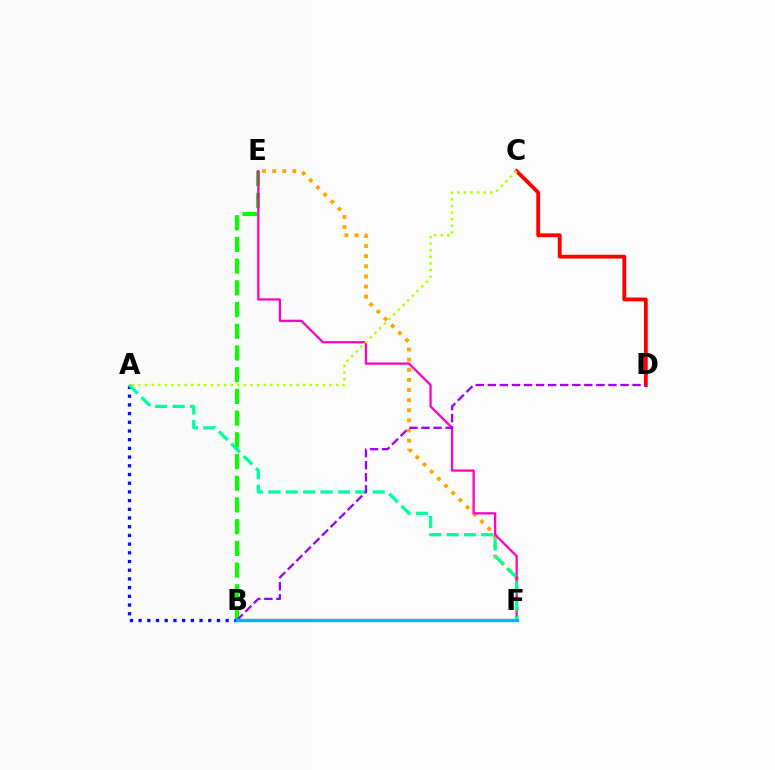{('E', 'F'): [{'color': '#ffa500', 'line_style': 'dotted', 'thickness': 2.75}, {'color': '#ff00bd', 'line_style': 'solid', 'thickness': 1.62}], ('B', 'E'): [{'color': '#08ff00', 'line_style': 'dashed', 'thickness': 2.95}], ('A', 'B'): [{'color': '#0010ff', 'line_style': 'dotted', 'thickness': 2.36}], ('C', 'D'): [{'color': '#ff0000', 'line_style': 'solid', 'thickness': 2.75}], ('A', 'F'): [{'color': '#00ff9d', 'line_style': 'dashed', 'thickness': 2.36}], ('A', 'C'): [{'color': '#b3ff00', 'line_style': 'dotted', 'thickness': 1.79}], ('B', 'D'): [{'color': '#9b00ff', 'line_style': 'dashed', 'thickness': 1.64}], ('B', 'F'): [{'color': '#00b5ff', 'line_style': 'solid', 'thickness': 2.42}]}